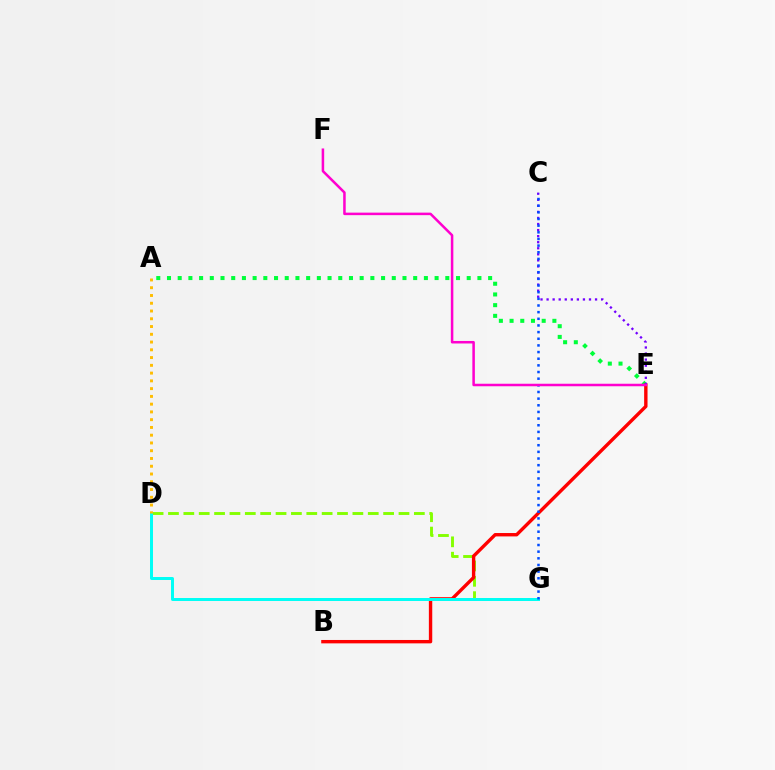{('D', 'G'): [{'color': '#84ff00', 'line_style': 'dashed', 'thickness': 2.09}, {'color': '#00fff6', 'line_style': 'solid', 'thickness': 2.14}], ('A', 'E'): [{'color': '#00ff39', 'line_style': 'dotted', 'thickness': 2.91}], ('B', 'E'): [{'color': '#ff0000', 'line_style': 'solid', 'thickness': 2.44}], ('C', 'E'): [{'color': '#7200ff', 'line_style': 'dotted', 'thickness': 1.65}], ('A', 'D'): [{'color': '#ffbd00', 'line_style': 'dotted', 'thickness': 2.11}], ('C', 'G'): [{'color': '#004bff', 'line_style': 'dotted', 'thickness': 1.81}], ('E', 'F'): [{'color': '#ff00cf', 'line_style': 'solid', 'thickness': 1.81}]}